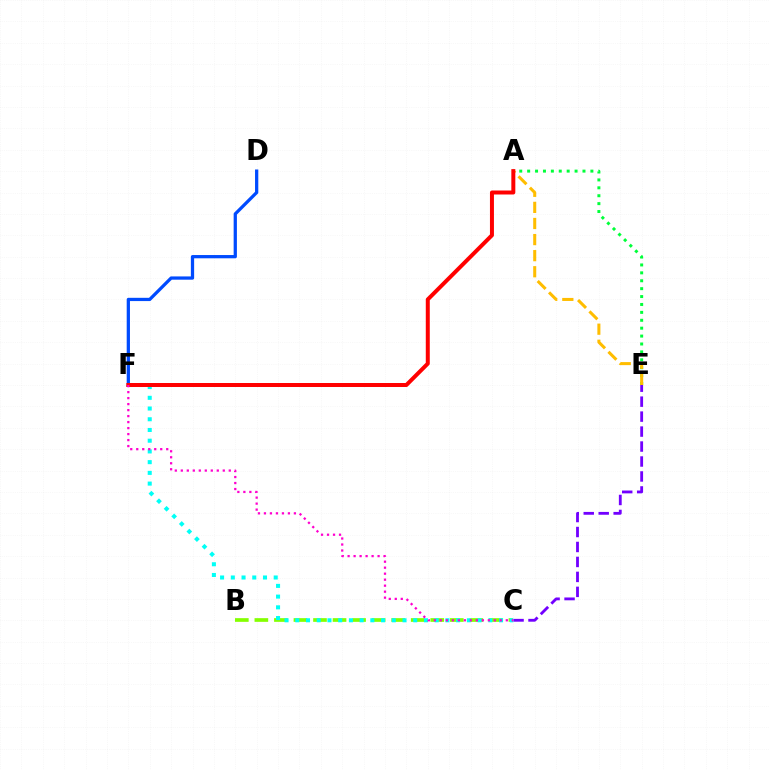{('A', 'E'): [{'color': '#00ff39', 'line_style': 'dotted', 'thickness': 2.15}, {'color': '#ffbd00', 'line_style': 'dashed', 'thickness': 2.19}], ('B', 'C'): [{'color': '#84ff00', 'line_style': 'dashed', 'thickness': 2.65}], ('C', 'E'): [{'color': '#7200ff', 'line_style': 'dashed', 'thickness': 2.03}], ('C', 'F'): [{'color': '#00fff6', 'line_style': 'dotted', 'thickness': 2.91}, {'color': '#ff00cf', 'line_style': 'dotted', 'thickness': 1.63}], ('D', 'F'): [{'color': '#004bff', 'line_style': 'solid', 'thickness': 2.35}], ('A', 'F'): [{'color': '#ff0000', 'line_style': 'solid', 'thickness': 2.87}]}